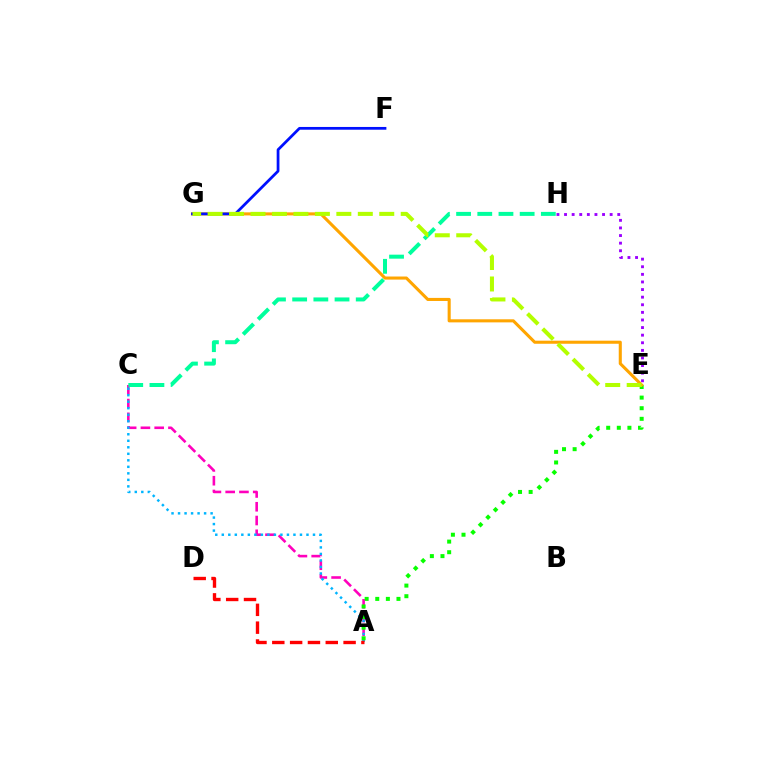{('A', 'C'): [{'color': '#ff00bd', 'line_style': 'dashed', 'thickness': 1.87}, {'color': '#00b5ff', 'line_style': 'dotted', 'thickness': 1.77}], ('E', 'H'): [{'color': '#9b00ff', 'line_style': 'dotted', 'thickness': 2.07}], ('A', 'E'): [{'color': '#08ff00', 'line_style': 'dotted', 'thickness': 2.88}], ('E', 'G'): [{'color': '#ffa500', 'line_style': 'solid', 'thickness': 2.22}, {'color': '#b3ff00', 'line_style': 'dashed', 'thickness': 2.92}], ('F', 'G'): [{'color': '#0010ff', 'line_style': 'solid', 'thickness': 1.98}], ('C', 'H'): [{'color': '#00ff9d', 'line_style': 'dashed', 'thickness': 2.88}], ('A', 'D'): [{'color': '#ff0000', 'line_style': 'dashed', 'thickness': 2.42}]}